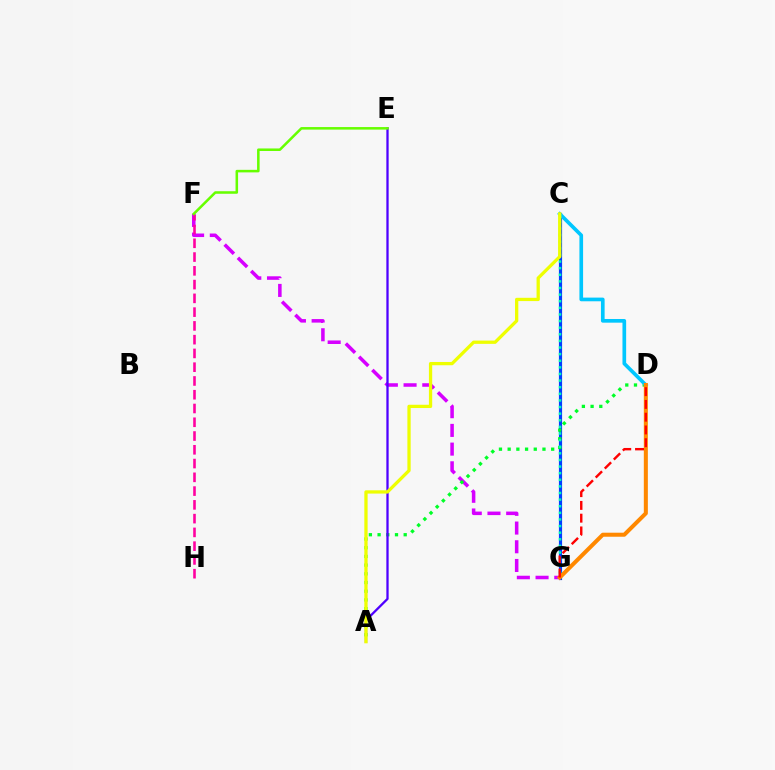{('C', 'G'): [{'color': '#003fff', 'line_style': 'solid', 'thickness': 2.28}, {'color': '#00ffaf', 'line_style': 'dotted', 'thickness': 1.8}], ('F', 'G'): [{'color': '#d600ff', 'line_style': 'dashed', 'thickness': 2.54}], ('A', 'D'): [{'color': '#00ff27', 'line_style': 'dotted', 'thickness': 2.36}], ('F', 'H'): [{'color': '#ff00a0', 'line_style': 'dashed', 'thickness': 1.87}], ('A', 'E'): [{'color': '#4f00ff', 'line_style': 'solid', 'thickness': 1.65}], ('C', 'D'): [{'color': '#00c7ff', 'line_style': 'solid', 'thickness': 2.65}], ('D', 'G'): [{'color': '#ff8800', 'line_style': 'solid', 'thickness': 2.91}, {'color': '#ff0000', 'line_style': 'dashed', 'thickness': 1.73}], ('E', 'F'): [{'color': '#66ff00', 'line_style': 'solid', 'thickness': 1.83}], ('A', 'C'): [{'color': '#eeff00', 'line_style': 'solid', 'thickness': 2.36}]}